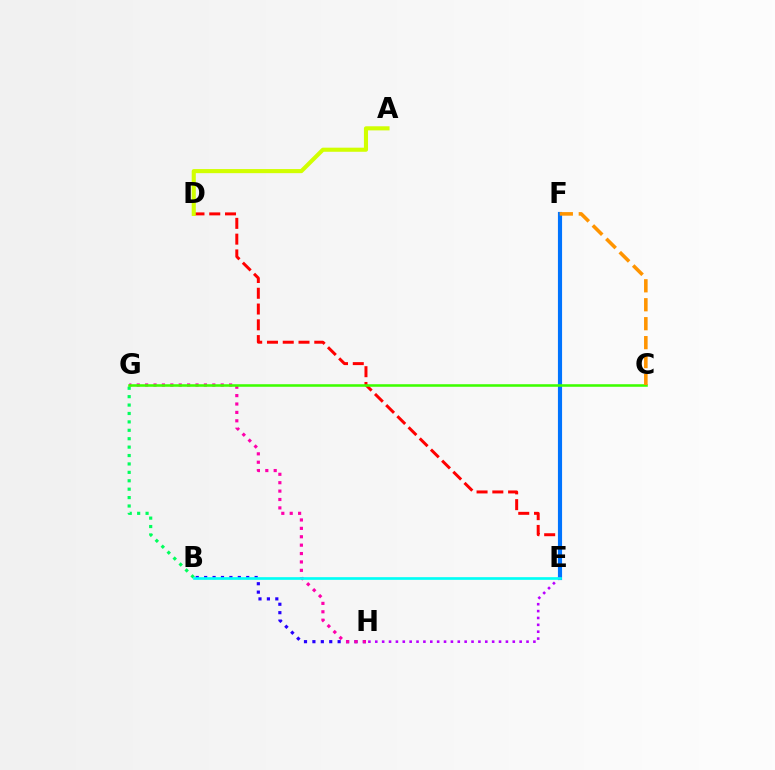{('D', 'E'): [{'color': '#ff0000', 'line_style': 'dashed', 'thickness': 2.14}], ('E', 'F'): [{'color': '#0074ff', 'line_style': 'solid', 'thickness': 2.98}], ('E', 'H'): [{'color': '#b900ff', 'line_style': 'dotted', 'thickness': 1.87}], ('B', 'G'): [{'color': '#00ff5c', 'line_style': 'dotted', 'thickness': 2.29}], ('B', 'H'): [{'color': '#2500ff', 'line_style': 'dotted', 'thickness': 2.29}], ('G', 'H'): [{'color': '#ff00ac', 'line_style': 'dotted', 'thickness': 2.28}], ('C', 'G'): [{'color': '#3dff00', 'line_style': 'solid', 'thickness': 1.84}], ('A', 'D'): [{'color': '#d1ff00', 'line_style': 'solid', 'thickness': 2.95}], ('C', 'F'): [{'color': '#ff9400', 'line_style': 'dashed', 'thickness': 2.57}], ('B', 'E'): [{'color': '#00fff6', 'line_style': 'solid', 'thickness': 1.92}]}